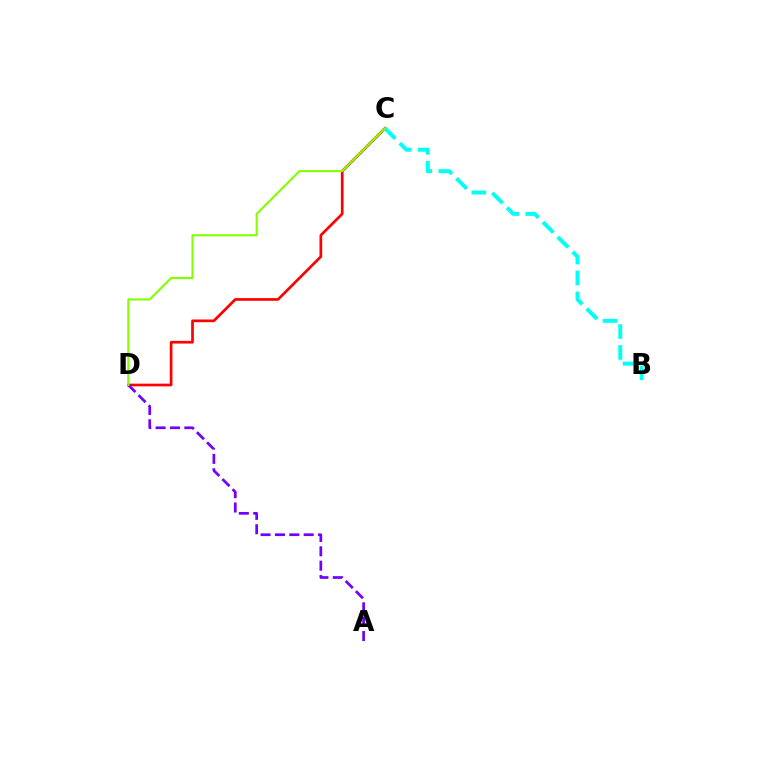{('C', 'D'): [{'color': '#ff0000', 'line_style': 'solid', 'thickness': 1.94}, {'color': '#84ff00', 'line_style': 'solid', 'thickness': 1.54}], ('A', 'D'): [{'color': '#7200ff', 'line_style': 'dashed', 'thickness': 1.95}], ('B', 'C'): [{'color': '#00fff6', 'line_style': 'dashed', 'thickness': 2.84}]}